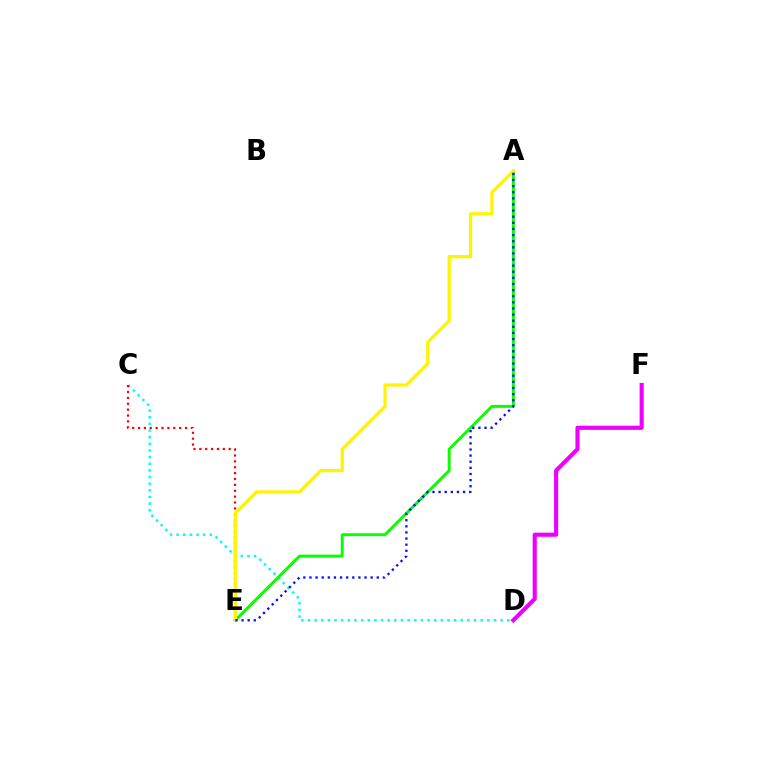{('C', 'D'): [{'color': '#00fff6', 'line_style': 'dotted', 'thickness': 1.8}], ('A', 'E'): [{'color': '#08ff00', 'line_style': 'solid', 'thickness': 2.12}, {'color': '#fcf500', 'line_style': 'solid', 'thickness': 2.34}, {'color': '#0010ff', 'line_style': 'dotted', 'thickness': 1.66}], ('D', 'F'): [{'color': '#ee00ff', 'line_style': 'solid', 'thickness': 2.97}], ('C', 'E'): [{'color': '#ff0000', 'line_style': 'dotted', 'thickness': 1.6}]}